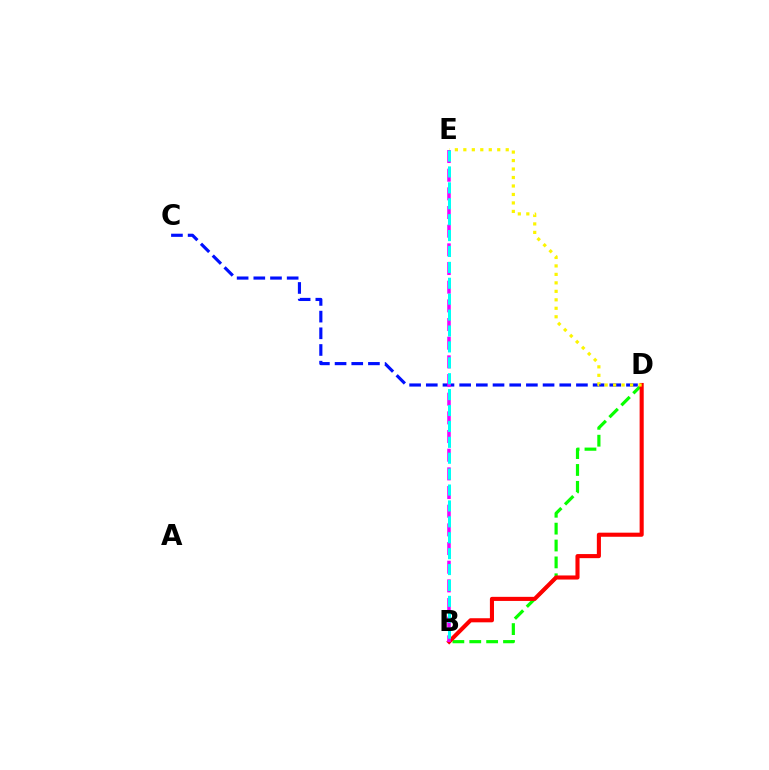{('C', 'D'): [{'color': '#0010ff', 'line_style': 'dashed', 'thickness': 2.27}], ('B', 'D'): [{'color': '#08ff00', 'line_style': 'dashed', 'thickness': 2.29}, {'color': '#ff0000', 'line_style': 'solid', 'thickness': 2.95}], ('D', 'E'): [{'color': '#fcf500', 'line_style': 'dotted', 'thickness': 2.3}], ('B', 'E'): [{'color': '#ee00ff', 'line_style': 'dashed', 'thickness': 2.54}, {'color': '#00fff6', 'line_style': 'dashed', 'thickness': 2.16}]}